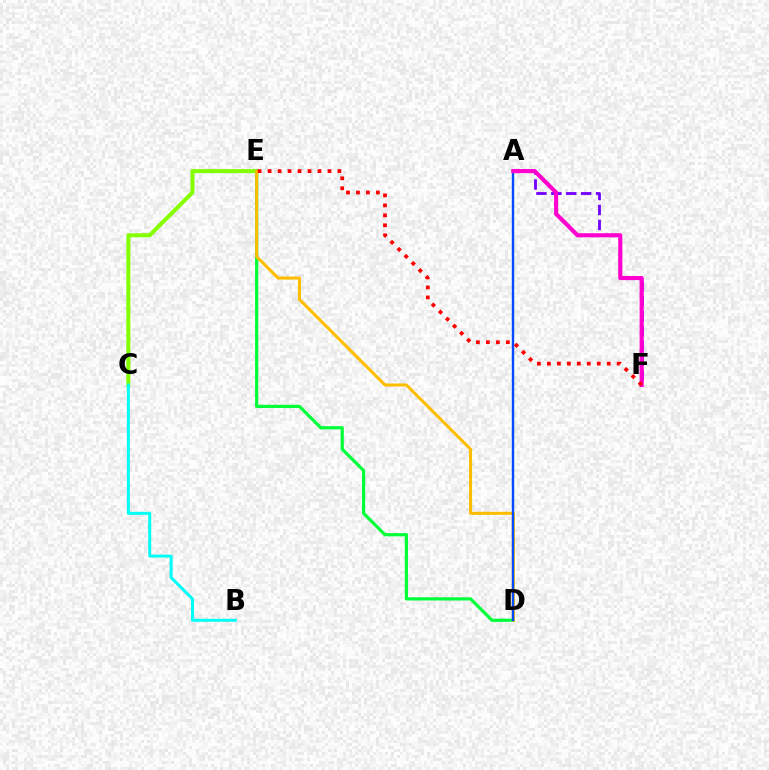{('C', 'E'): [{'color': '#84ff00', 'line_style': 'solid', 'thickness': 2.89}], ('D', 'E'): [{'color': '#00ff39', 'line_style': 'solid', 'thickness': 2.31}, {'color': '#ffbd00', 'line_style': 'solid', 'thickness': 2.19}], ('A', 'F'): [{'color': '#7200ff', 'line_style': 'dashed', 'thickness': 2.03}, {'color': '#ff00cf', 'line_style': 'solid', 'thickness': 2.97}], ('A', 'D'): [{'color': '#004bff', 'line_style': 'solid', 'thickness': 1.71}], ('B', 'C'): [{'color': '#00fff6', 'line_style': 'solid', 'thickness': 2.15}], ('E', 'F'): [{'color': '#ff0000', 'line_style': 'dotted', 'thickness': 2.71}]}